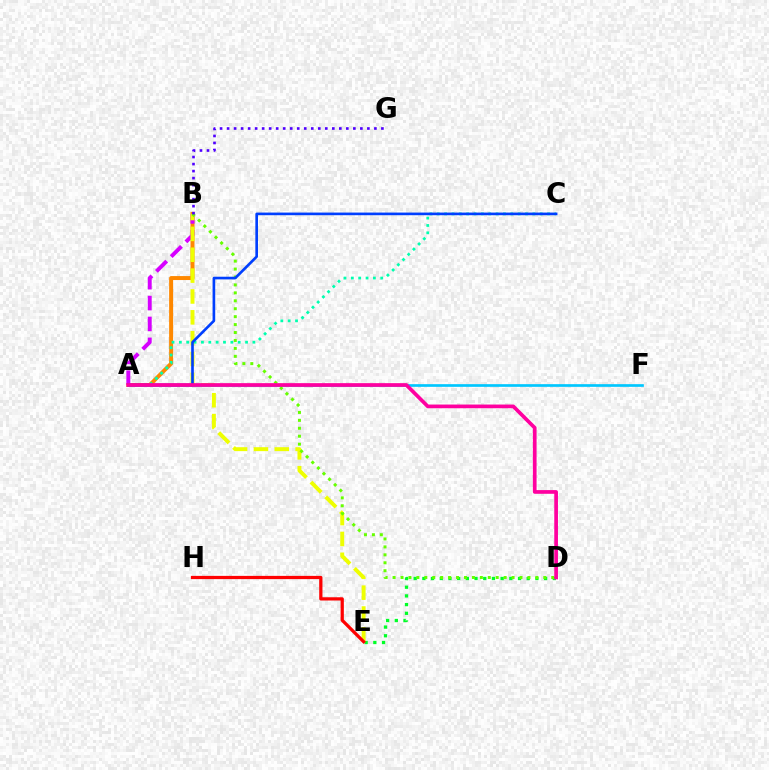{('A', 'B'): [{'color': '#ff8800', 'line_style': 'solid', 'thickness': 2.86}, {'color': '#d600ff', 'line_style': 'dashed', 'thickness': 2.84}], ('D', 'E'): [{'color': '#00ff27', 'line_style': 'dotted', 'thickness': 2.36}], ('B', 'E'): [{'color': '#eeff00', 'line_style': 'dashed', 'thickness': 2.83}], ('A', 'C'): [{'color': '#00ffaf', 'line_style': 'dotted', 'thickness': 2.0}, {'color': '#003fff', 'line_style': 'solid', 'thickness': 1.91}], ('A', 'F'): [{'color': '#00c7ff', 'line_style': 'solid', 'thickness': 1.93}], ('B', 'D'): [{'color': '#66ff00', 'line_style': 'dotted', 'thickness': 2.16}], ('A', 'D'): [{'color': '#ff00a0', 'line_style': 'solid', 'thickness': 2.66}], ('E', 'H'): [{'color': '#ff0000', 'line_style': 'solid', 'thickness': 2.33}], ('B', 'G'): [{'color': '#4f00ff', 'line_style': 'dotted', 'thickness': 1.91}]}